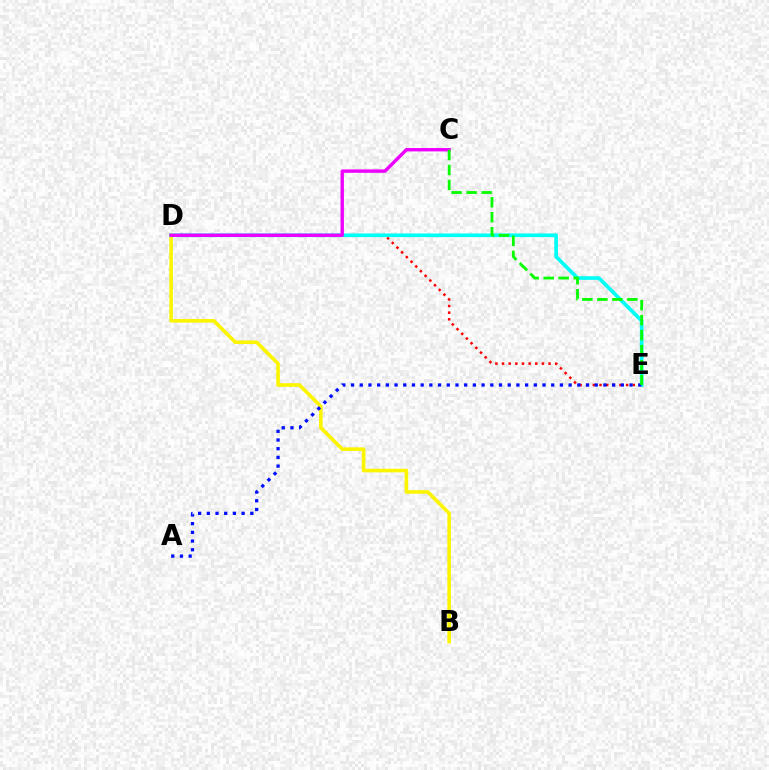{('D', 'E'): [{'color': '#ff0000', 'line_style': 'dotted', 'thickness': 1.81}, {'color': '#00fff6', 'line_style': 'solid', 'thickness': 2.64}], ('B', 'D'): [{'color': '#fcf500', 'line_style': 'solid', 'thickness': 2.59}], ('A', 'E'): [{'color': '#0010ff', 'line_style': 'dotted', 'thickness': 2.36}], ('C', 'D'): [{'color': '#ee00ff', 'line_style': 'solid', 'thickness': 2.44}], ('C', 'E'): [{'color': '#08ff00', 'line_style': 'dashed', 'thickness': 2.04}]}